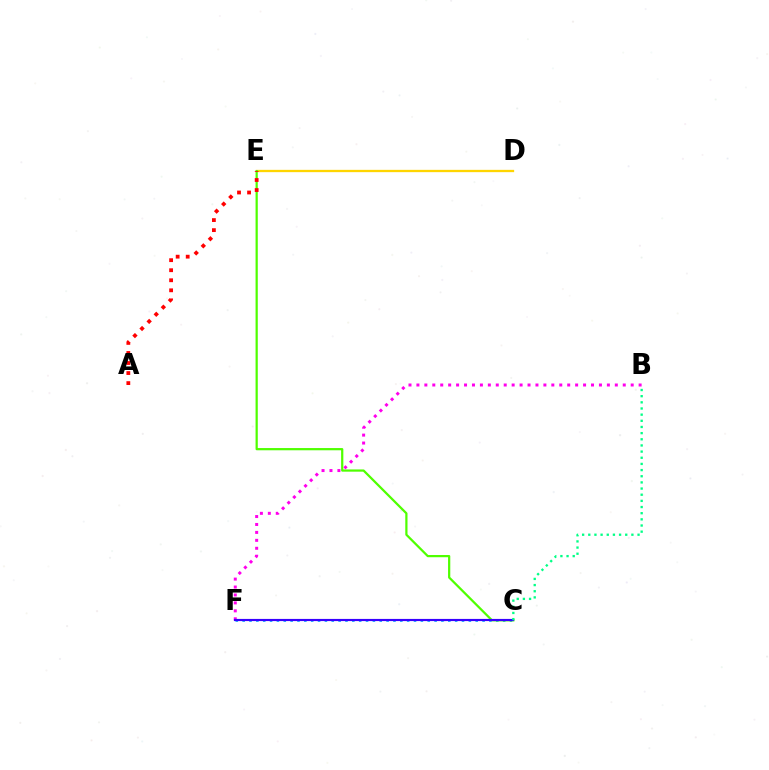{('C', 'F'): [{'color': '#009eff', 'line_style': 'dotted', 'thickness': 1.86}, {'color': '#3700ff', 'line_style': 'solid', 'thickness': 1.56}], ('B', 'F'): [{'color': '#ff00ed', 'line_style': 'dotted', 'thickness': 2.16}], ('D', 'E'): [{'color': '#ffd500', 'line_style': 'solid', 'thickness': 1.66}], ('C', 'E'): [{'color': '#4fff00', 'line_style': 'solid', 'thickness': 1.61}], ('A', 'E'): [{'color': '#ff0000', 'line_style': 'dotted', 'thickness': 2.73}], ('B', 'C'): [{'color': '#00ff86', 'line_style': 'dotted', 'thickness': 1.67}]}